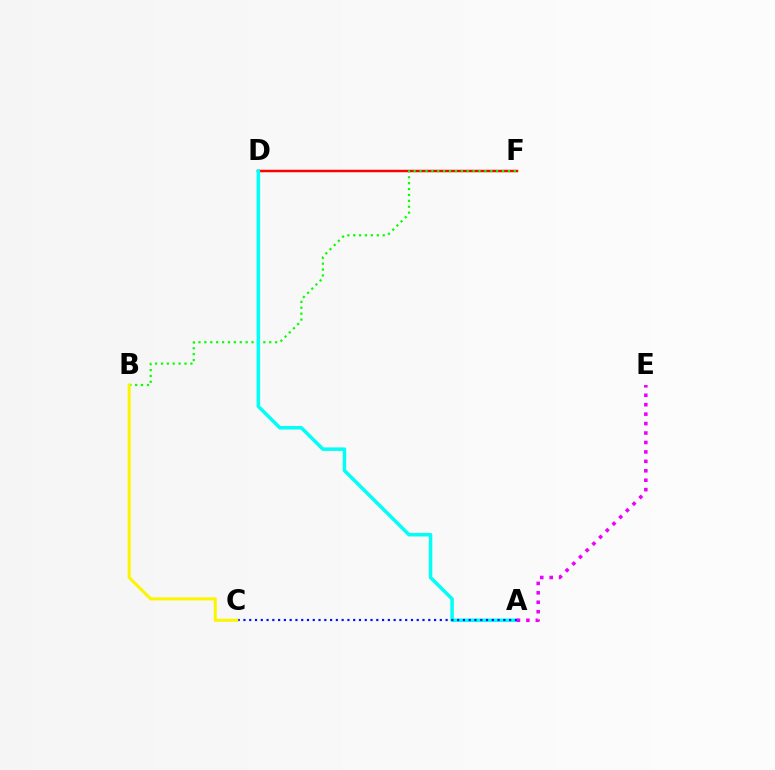{('D', 'F'): [{'color': '#ff0000', 'line_style': 'solid', 'thickness': 1.78}], ('B', 'F'): [{'color': '#08ff00', 'line_style': 'dotted', 'thickness': 1.6}], ('A', 'D'): [{'color': '#00fff6', 'line_style': 'solid', 'thickness': 2.52}], ('A', 'C'): [{'color': '#0010ff', 'line_style': 'dotted', 'thickness': 1.57}], ('A', 'E'): [{'color': '#ee00ff', 'line_style': 'dotted', 'thickness': 2.57}], ('B', 'C'): [{'color': '#fcf500', 'line_style': 'solid', 'thickness': 2.21}]}